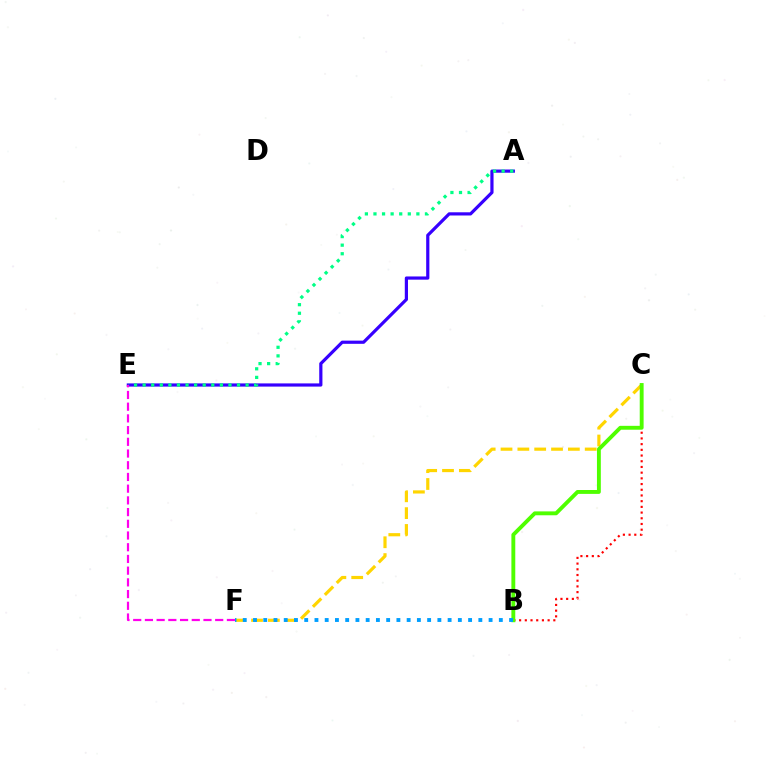{('C', 'F'): [{'color': '#ffd500', 'line_style': 'dashed', 'thickness': 2.29}], ('B', 'C'): [{'color': '#ff0000', 'line_style': 'dotted', 'thickness': 1.55}, {'color': '#4fff00', 'line_style': 'solid', 'thickness': 2.8}], ('A', 'E'): [{'color': '#3700ff', 'line_style': 'solid', 'thickness': 2.3}, {'color': '#00ff86', 'line_style': 'dotted', 'thickness': 2.33}], ('B', 'F'): [{'color': '#009eff', 'line_style': 'dotted', 'thickness': 2.78}], ('E', 'F'): [{'color': '#ff00ed', 'line_style': 'dashed', 'thickness': 1.59}]}